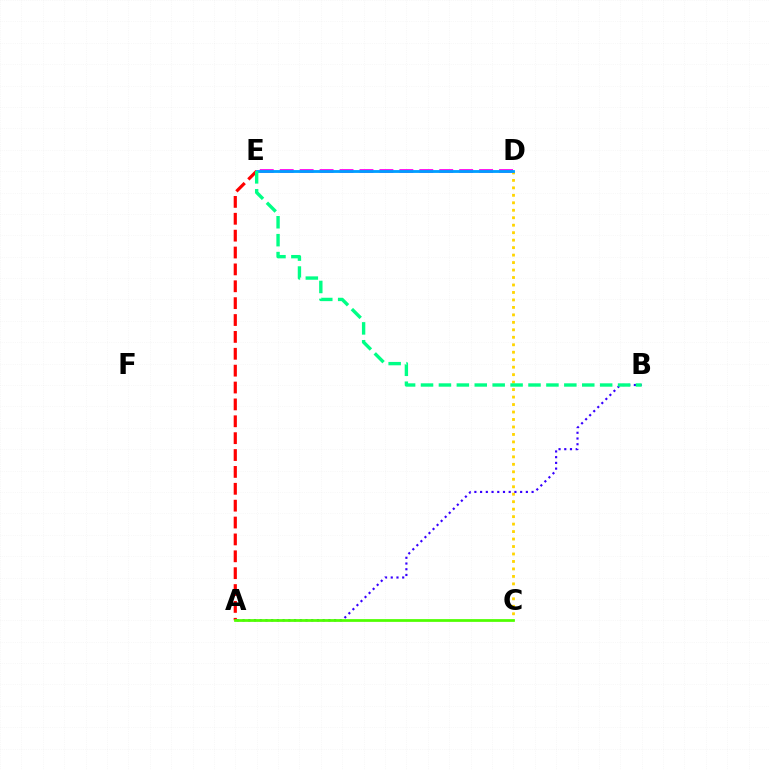{('D', 'E'): [{'color': '#ff00ed', 'line_style': 'dashed', 'thickness': 2.71}, {'color': '#009eff', 'line_style': 'solid', 'thickness': 2.04}], ('A', 'E'): [{'color': '#ff0000', 'line_style': 'dashed', 'thickness': 2.29}], ('C', 'D'): [{'color': '#ffd500', 'line_style': 'dotted', 'thickness': 2.03}], ('A', 'B'): [{'color': '#3700ff', 'line_style': 'dotted', 'thickness': 1.55}], ('B', 'E'): [{'color': '#00ff86', 'line_style': 'dashed', 'thickness': 2.43}], ('A', 'C'): [{'color': '#4fff00', 'line_style': 'solid', 'thickness': 1.98}]}